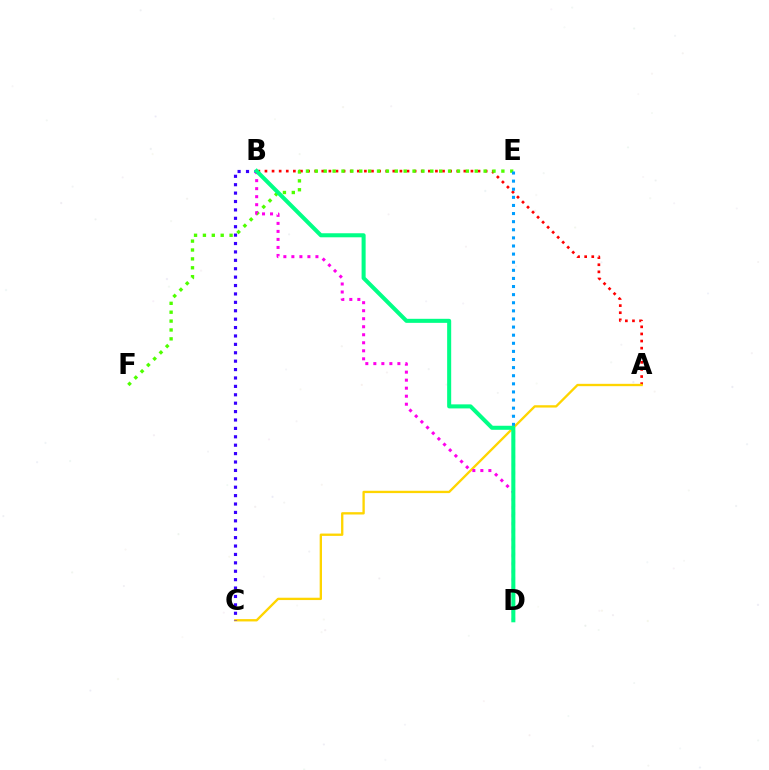{('A', 'B'): [{'color': '#ff0000', 'line_style': 'dotted', 'thickness': 1.93}], ('A', 'C'): [{'color': '#ffd500', 'line_style': 'solid', 'thickness': 1.68}], ('E', 'F'): [{'color': '#4fff00', 'line_style': 'dotted', 'thickness': 2.41}], ('D', 'E'): [{'color': '#009eff', 'line_style': 'dotted', 'thickness': 2.2}], ('B', 'C'): [{'color': '#3700ff', 'line_style': 'dotted', 'thickness': 2.28}], ('B', 'D'): [{'color': '#ff00ed', 'line_style': 'dotted', 'thickness': 2.18}, {'color': '#00ff86', 'line_style': 'solid', 'thickness': 2.91}]}